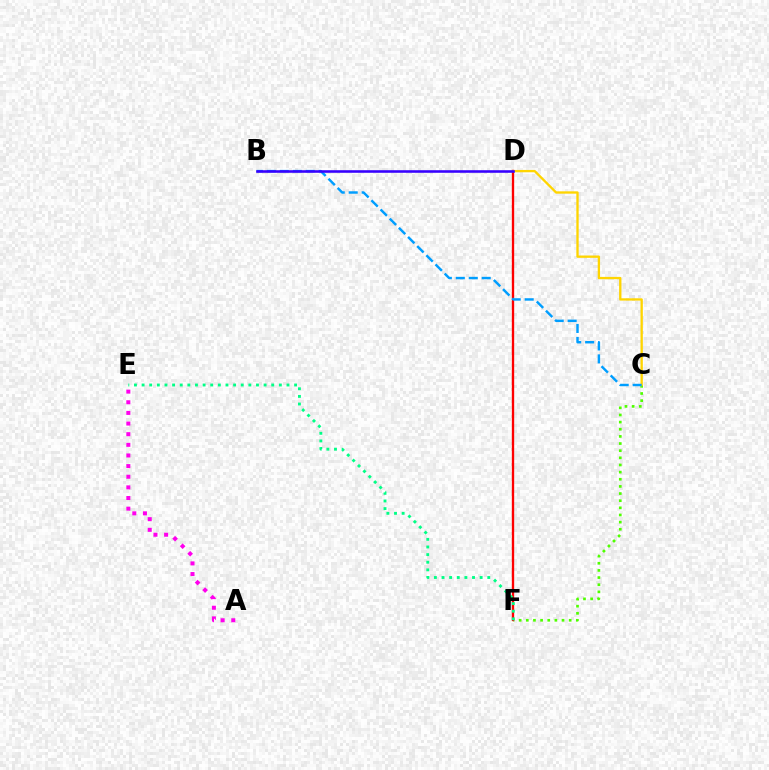{('C', 'F'): [{'color': '#4fff00', 'line_style': 'dotted', 'thickness': 1.94}], ('D', 'F'): [{'color': '#ff0000', 'line_style': 'solid', 'thickness': 1.69}], ('E', 'F'): [{'color': '#00ff86', 'line_style': 'dotted', 'thickness': 2.07}], ('A', 'E'): [{'color': '#ff00ed', 'line_style': 'dotted', 'thickness': 2.89}], ('C', 'D'): [{'color': '#ffd500', 'line_style': 'solid', 'thickness': 1.68}], ('B', 'C'): [{'color': '#009eff', 'line_style': 'dashed', 'thickness': 1.76}], ('B', 'D'): [{'color': '#3700ff', 'line_style': 'solid', 'thickness': 1.85}]}